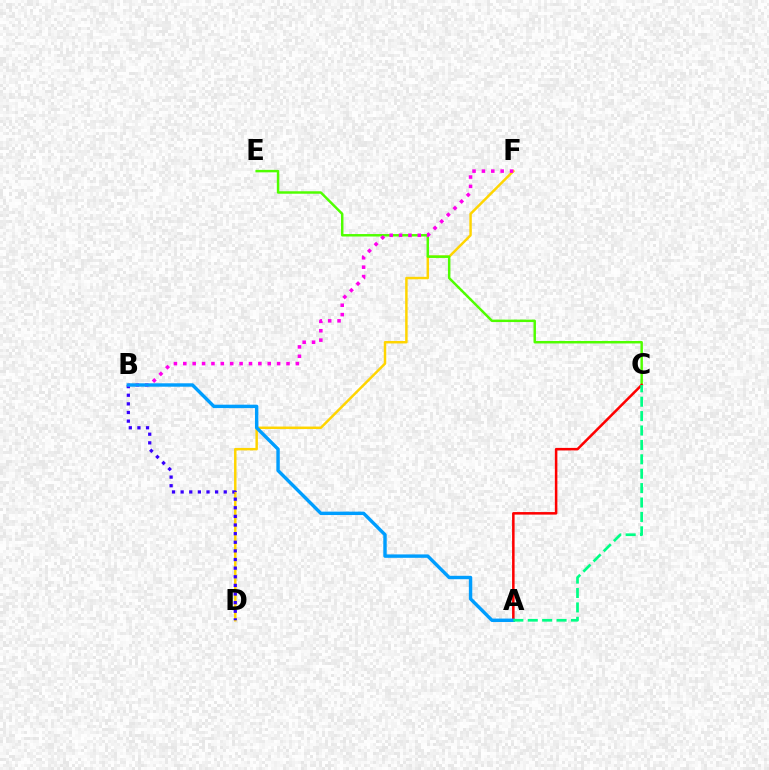{('D', 'F'): [{'color': '#ffd500', 'line_style': 'solid', 'thickness': 1.78}], ('C', 'E'): [{'color': '#4fff00', 'line_style': 'solid', 'thickness': 1.77}], ('A', 'C'): [{'color': '#ff0000', 'line_style': 'solid', 'thickness': 1.82}, {'color': '#00ff86', 'line_style': 'dashed', 'thickness': 1.96}], ('B', 'D'): [{'color': '#3700ff', 'line_style': 'dotted', 'thickness': 2.34}], ('B', 'F'): [{'color': '#ff00ed', 'line_style': 'dotted', 'thickness': 2.55}], ('A', 'B'): [{'color': '#009eff', 'line_style': 'solid', 'thickness': 2.46}]}